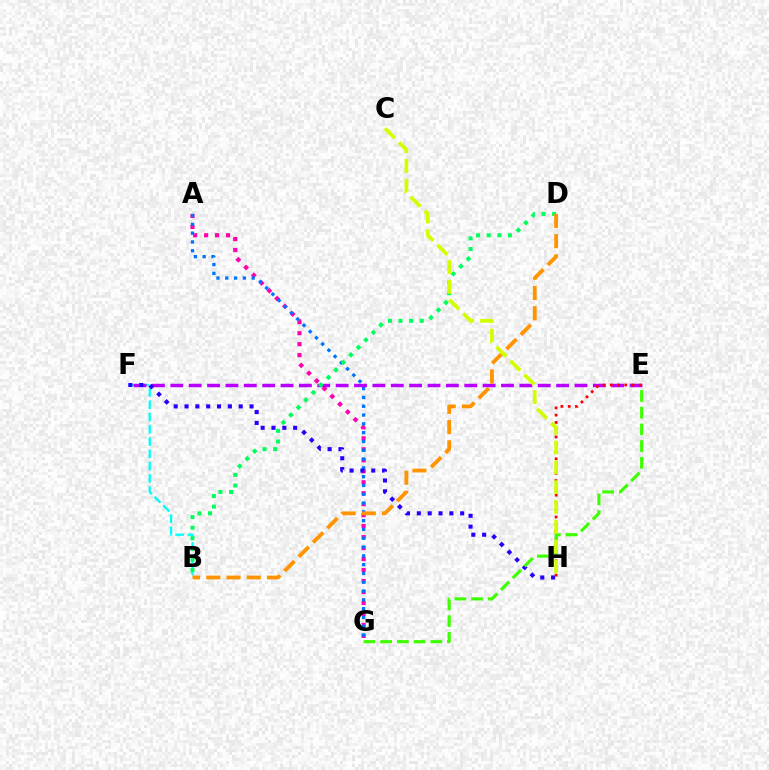{('A', 'G'): [{'color': '#ff00ac', 'line_style': 'dotted', 'thickness': 2.98}, {'color': '#0074ff', 'line_style': 'dotted', 'thickness': 2.39}], ('B', 'F'): [{'color': '#00fff6', 'line_style': 'dashed', 'thickness': 1.67}], ('E', 'F'): [{'color': '#b900ff', 'line_style': 'dashed', 'thickness': 2.5}], ('B', 'D'): [{'color': '#00ff5c', 'line_style': 'dotted', 'thickness': 2.88}, {'color': '#ff9400', 'line_style': 'dashed', 'thickness': 2.75}], ('F', 'H'): [{'color': '#2500ff', 'line_style': 'dotted', 'thickness': 2.94}], ('E', 'H'): [{'color': '#ff0000', 'line_style': 'dotted', 'thickness': 1.98}], ('E', 'G'): [{'color': '#3dff00', 'line_style': 'dashed', 'thickness': 2.27}], ('C', 'H'): [{'color': '#d1ff00', 'line_style': 'dashed', 'thickness': 2.69}]}